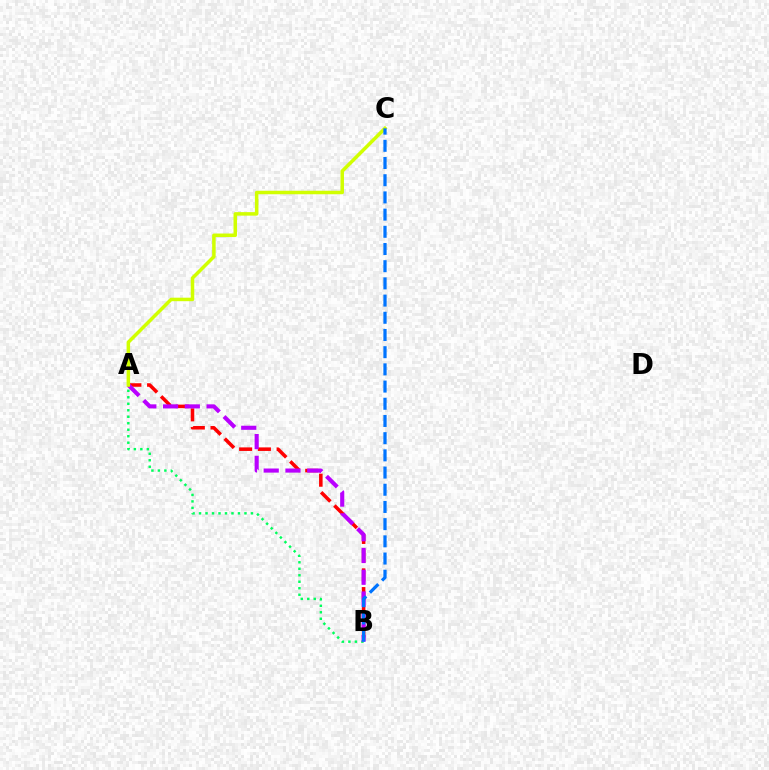{('A', 'B'): [{'color': '#ff0000', 'line_style': 'dashed', 'thickness': 2.55}, {'color': '#00ff5c', 'line_style': 'dotted', 'thickness': 1.76}, {'color': '#b900ff', 'line_style': 'dashed', 'thickness': 2.96}], ('A', 'C'): [{'color': '#d1ff00', 'line_style': 'solid', 'thickness': 2.52}], ('B', 'C'): [{'color': '#0074ff', 'line_style': 'dashed', 'thickness': 2.34}]}